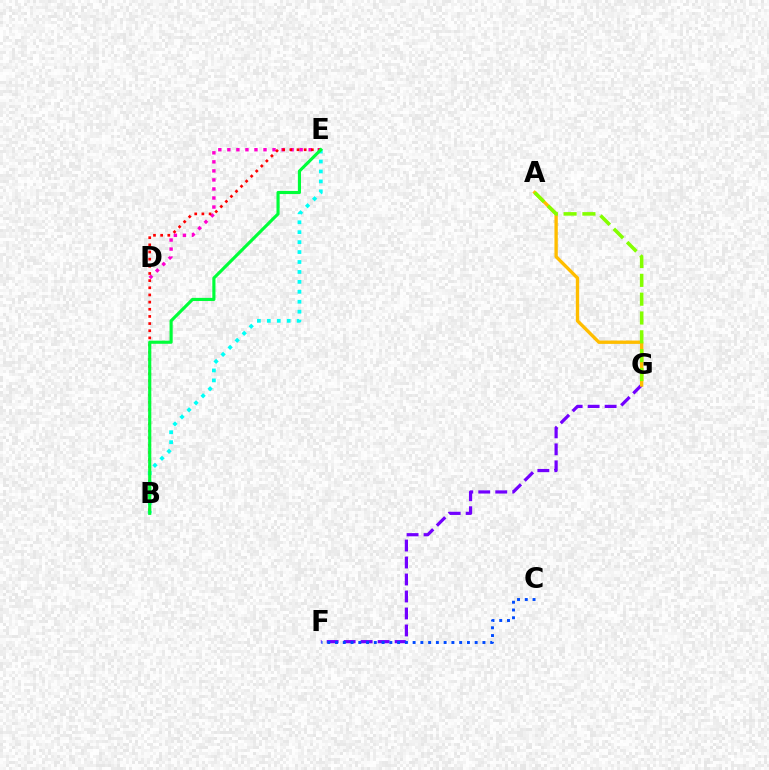{('F', 'G'): [{'color': '#7200ff', 'line_style': 'dashed', 'thickness': 2.31}], ('D', 'E'): [{'color': '#ff00cf', 'line_style': 'dotted', 'thickness': 2.45}], ('A', 'G'): [{'color': '#ffbd00', 'line_style': 'solid', 'thickness': 2.41}, {'color': '#84ff00', 'line_style': 'dashed', 'thickness': 2.56}], ('C', 'F'): [{'color': '#004bff', 'line_style': 'dotted', 'thickness': 2.11}], ('B', 'E'): [{'color': '#ff0000', 'line_style': 'dotted', 'thickness': 1.94}, {'color': '#00fff6', 'line_style': 'dotted', 'thickness': 2.7}, {'color': '#00ff39', 'line_style': 'solid', 'thickness': 2.26}]}